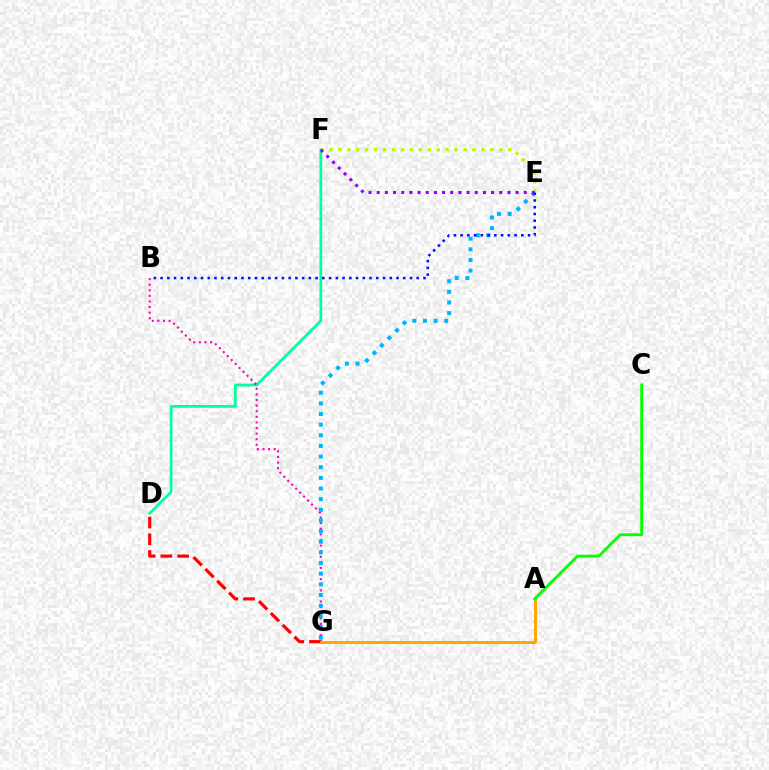{('D', 'F'): [{'color': '#00ff9d', 'line_style': 'solid', 'thickness': 1.97}], ('B', 'G'): [{'color': '#ff00bd', 'line_style': 'dotted', 'thickness': 1.52}], ('D', 'G'): [{'color': '#ff0000', 'line_style': 'dashed', 'thickness': 2.27}], ('E', 'G'): [{'color': '#00b5ff', 'line_style': 'dotted', 'thickness': 2.89}], ('E', 'F'): [{'color': '#b3ff00', 'line_style': 'dotted', 'thickness': 2.43}, {'color': '#9b00ff', 'line_style': 'dotted', 'thickness': 2.22}], ('A', 'G'): [{'color': '#ffa500', 'line_style': 'solid', 'thickness': 2.1}], ('B', 'E'): [{'color': '#0010ff', 'line_style': 'dotted', 'thickness': 1.83}], ('A', 'C'): [{'color': '#08ff00', 'line_style': 'solid', 'thickness': 2.06}]}